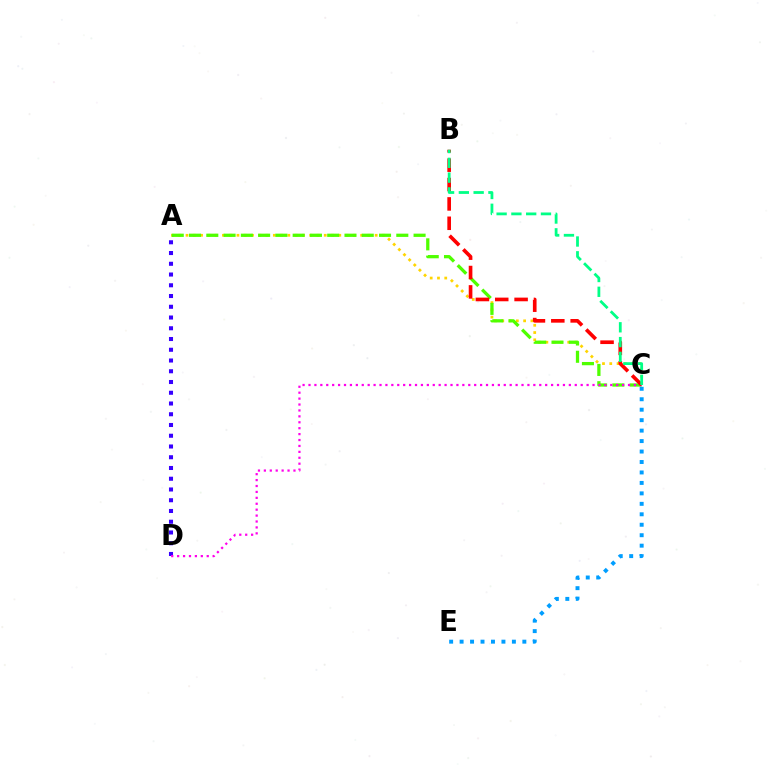{('A', 'C'): [{'color': '#ffd500', 'line_style': 'dotted', 'thickness': 1.98}, {'color': '#4fff00', 'line_style': 'dashed', 'thickness': 2.35}], ('A', 'D'): [{'color': '#3700ff', 'line_style': 'dotted', 'thickness': 2.92}], ('C', 'D'): [{'color': '#ff00ed', 'line_style': 'dotted', 'thickness': 1.61}], ('B', 'C'): [{'color': '#ff0000', 'line_style': 'dashed', 'thickness': 2.63}, {'color': '#00ff86', 'line_style': 'dashed', 'thickness': 2.01}], ('C', 'E'): [{'color': '#009eff', 'line_style': 'dotted', 'thickness': 2.84}]}